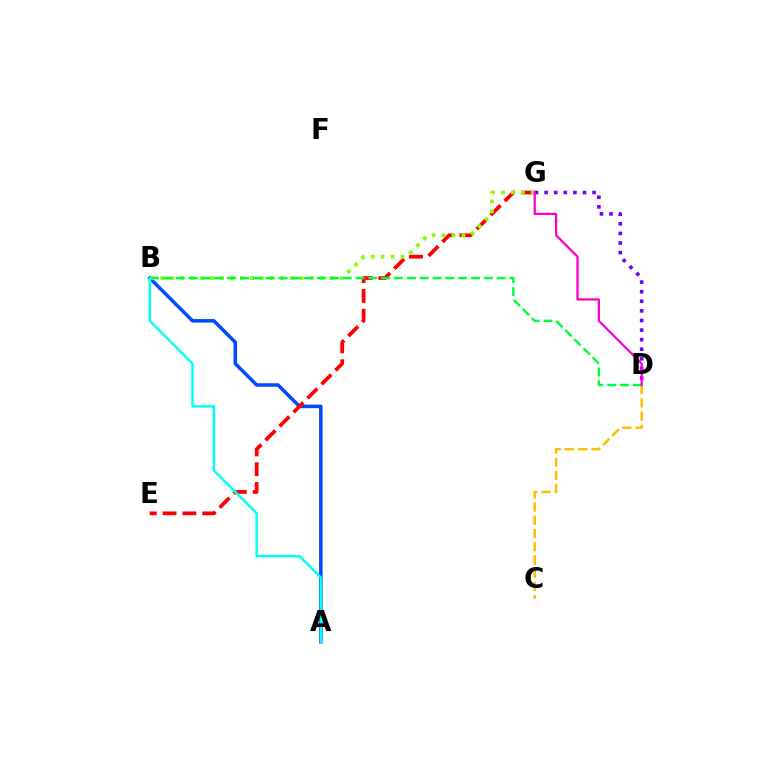{('A', 'B'): [{'color': '#004bff', 'line_style': 'solid', 'thickness': 2.54}, {'color': '#00fff6', 'line_style': 'solid', 'thickness': 1.77}], ('C', 'D'): [{'color': '#ffbd00', 'line_style': 'dashed', 'thickness': 1.8}], ('E', 'G'): [{'color': '#ff0000', 'line_style': 'dashed', 'thickness': 2.69}], ('B', 'G'): [{'color': '#84ff00', 'line_style': 'dotted', 'thickness': 2.71}], ('D', 'G'): [{'color': '#7200ff', 'line_style': 'dotted', 'thickness': 2.61}, {'color': '#ff00cf', 'line_style': 'solid', 'thickness': 1.64}], ('B', 'D'): [{'color': '#00ff39', 'line_style': 'dashed', 'thickness': 1.74}]}